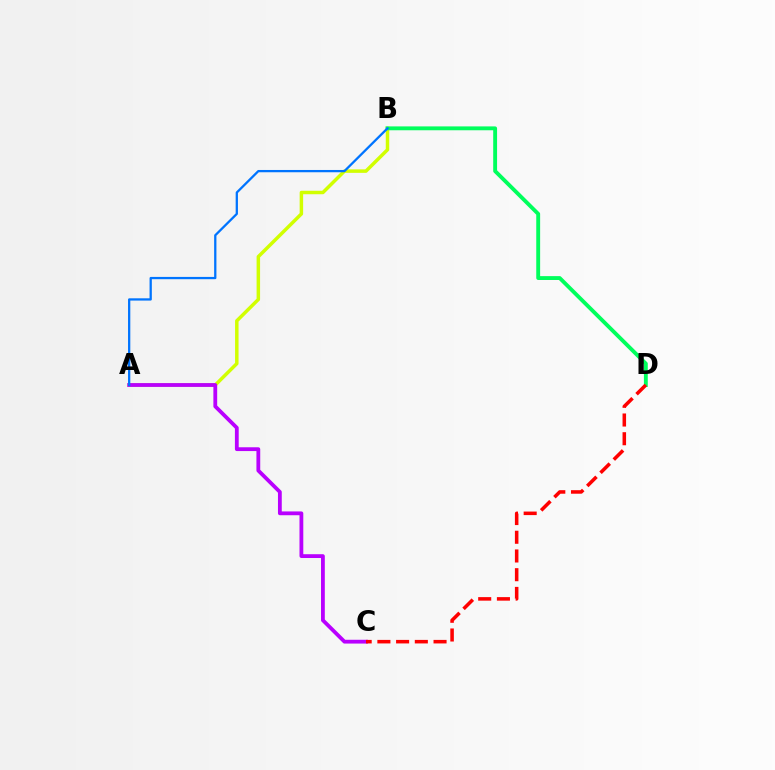{('A', 'B'): [{'color': '#d1ff00', 'line_style': 'solid', 'thickness': 2.51}, {'color': '#0074ff', 'line_style': 'solid', 'thickness': 1.64}], ('B', 'D'): [{'color': '#00ff5c', 'line_style': 'solid', 'thickness': 2.79}], ('A', 'C'): [{'color': '#b900ff', 'line_style': 'solid', 'thickness': 2.73}], ('C', 'D'): [{'color': '#ff0000', 'line_style': 'dashed', 'thickness': 2.54}]}